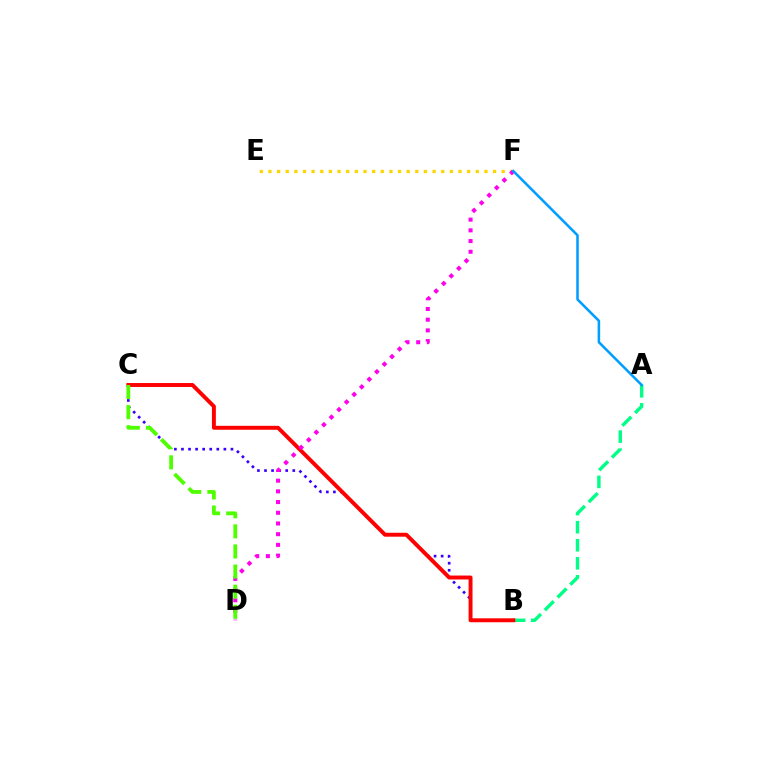{('E', 'F'): [{'color': '#ffd500', 'line_style': 'dotted', 'thickness': 2.35}], ('A', 'B'): [{'color': '#00ff86', 'line_style': 'dashed', 'thickness': 2.45}], ('B', 'C'): [{'color': '#3700ff', 'line_style': 'dotted', 'thickness': 1.92}, {'color': '#ff0000', 'line_style': 'solid', 'thickness': 2.83}], ('D', 'F'): [{'color': '#ff00ed', 'line_style': 'dotted', 'thickness': 2.91}], ('C', 'D'): [{'color': '#4fff00', 'line_style': 'dashed', 'thickness': 2.73}], ('A', 'F'): [{'color': '#009eff', 'line_style': 'solid', 'thickness': 1.83}]}